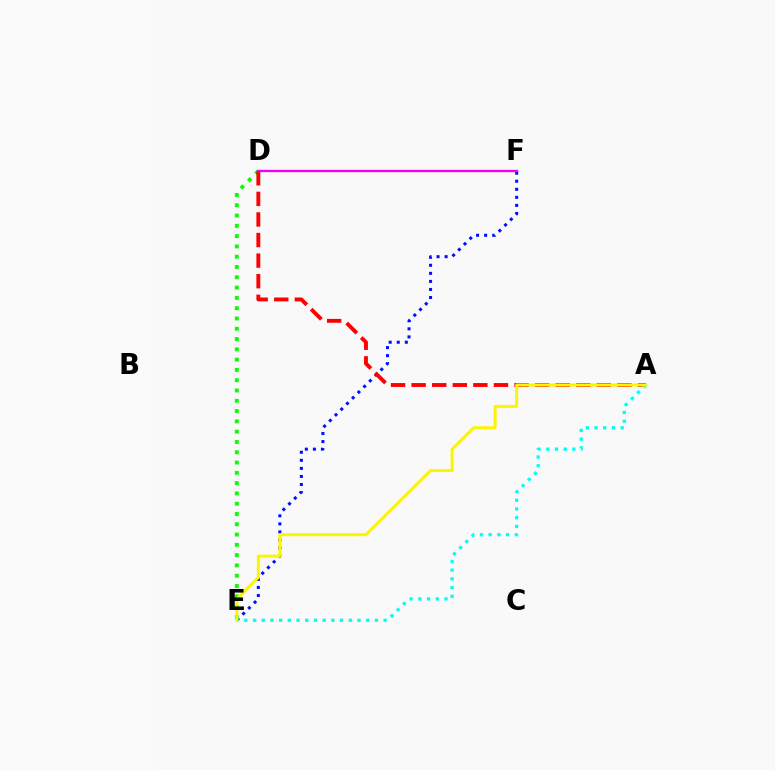{('E', 'F'): [{'color': '#0010ff', 'line_style': 'dotted', 'thickness': 2.19}], ('D', 'E'): [{'color': '#08ff00', 'line_style': 'dotted', 'thickness': 2.8}], ('A', 'D'): [{'color': '#ff0000', 'line_style': 'dashed', 'thickness': 2.8}], ('A', 'E'): [{'color': '#00fff6', 'line_style': 'dotted', 'thickness': 2.37}, {'color': '#fcf500', 'line_style': 'solid', 'thickness': 2.16}], ('D', 'F'): [{'color': '#ee00ff', 'line_style': 'solid', 'thickness': 1.68}]}